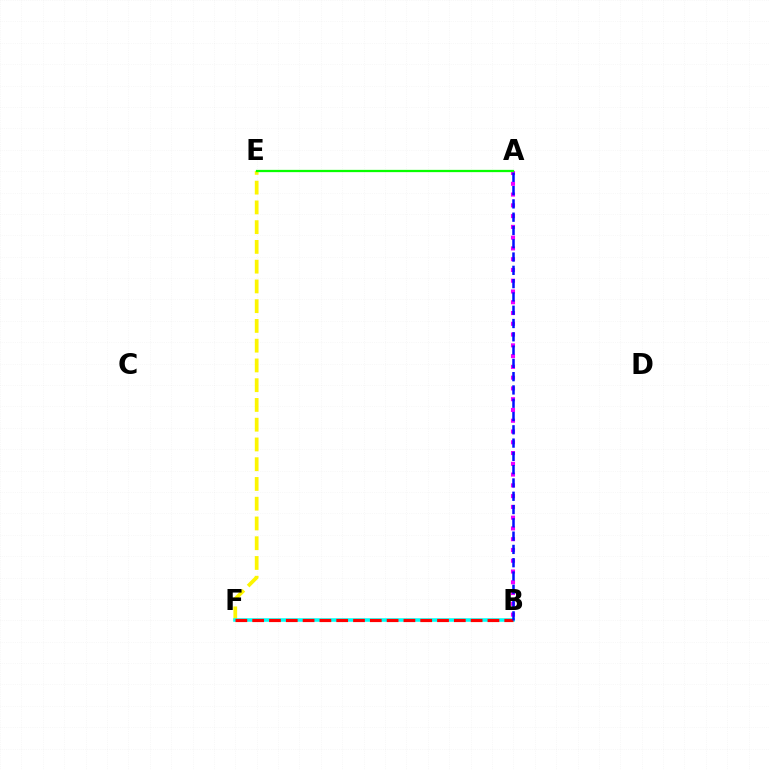{('A', 'B'): [{'color': '#ee00ff', 'line_style': 'dotted', 'thickness': 2.93}, {'color': '#0010ff', 'line_style': 'dashed', 'thickness': 1.81}], ('E', 'F'): [{'color': '#fcf500', 'line_style': 'dashed', 'thickness': 2.68}], ('A', 'E'): [{'color': '#08ff00', 'line_style': 'solid', 'thickness': 1.64}], ('B', 'F'): [{'color': '#00fff6', 'line_style': 'solid', 'thickness': 2.56}, {'color': '#ff0000', 'line_style': 'dashed', 'thickness': 2.28}]}